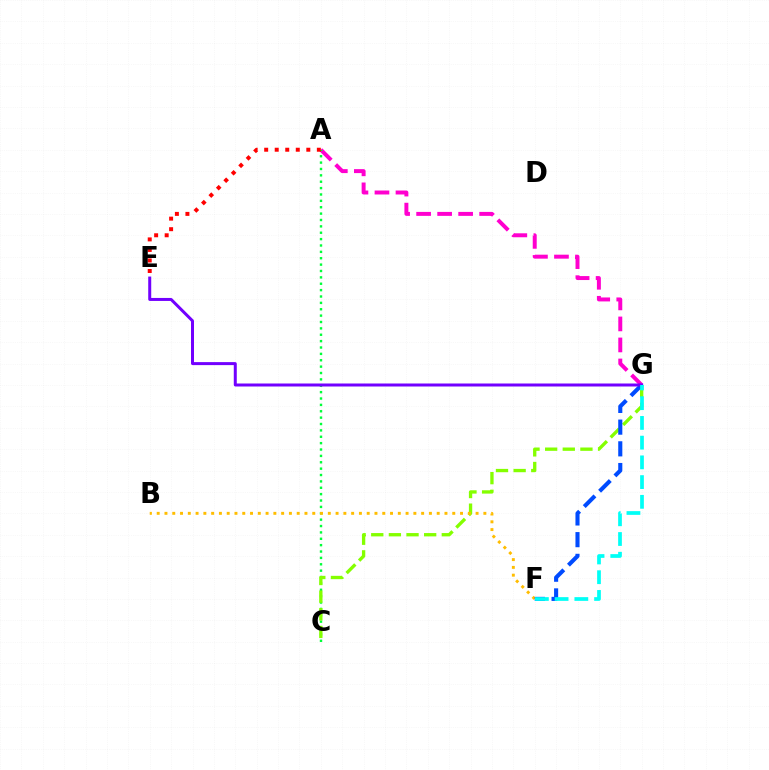{('A', 'G'): [{'color': '#ff00cf', 'line_style': 'dashed', 'thickness': 2.85}], ('A', 'C'): [{'color': '#00ff39', 'line_style': 'dotted', 'thickness': 1.73}], ('C', 'G'): [{'color': '#84ff00', 'line_style': 'dashed', 'thickness': 2.4}], ('B', 'F'): [{'color': '#ffbd00', 'line_style': 'dotted', 'thickness': 2.11}], ('A', 'E'): [{'color': '#ff0000', 'line_style': 'dotted', 'thickness': 2.86}], ('F', 'G'): [{'color': '#004bff', 'line_style': 'dashed', 'thickness': 2.95}, {'color': '#00fff6', 'line_style': 'dashed', 'thickness': 2.68}], ('E', 'G'): [{'color': '#7200ff', 'line_style': 'solid', 'thickness': 2.16}]}